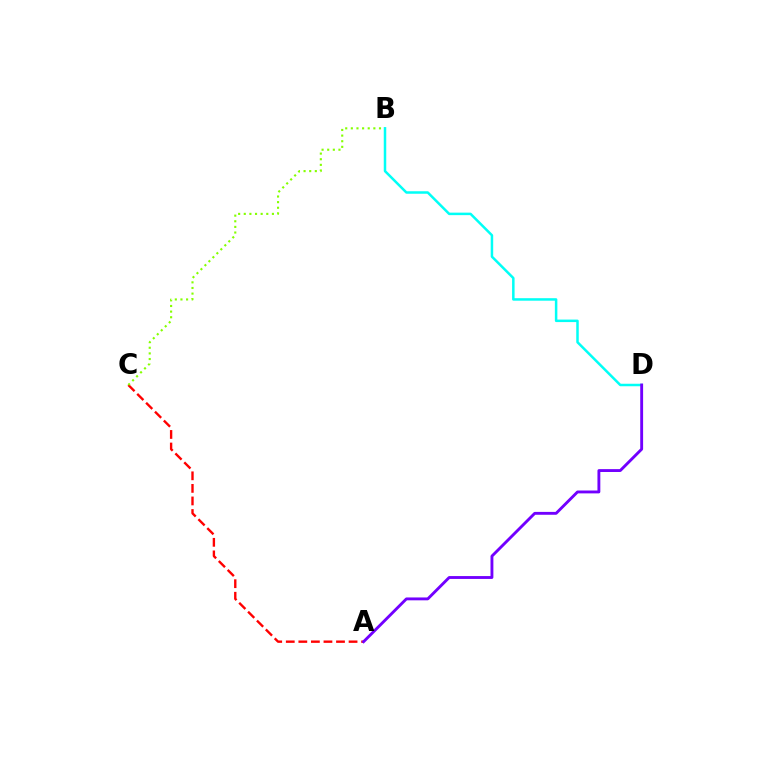{('A', 'C'): [{'color': '#ff0000', 'line_style': 'dashed', 'thickness': 1.71}], ('B', 'C'): [{'color': '#84ff00', 'line_style': 'dotted', 'thickness': 1.53}], ('B', 'D'): [{'color': '#00fff6', 'line_style': 'solid', 'thickness': 1.8}], ('A', 'D'): [{'color': '#7200ff', 'line_style': 'solid', 'thickness': 2.07}]}